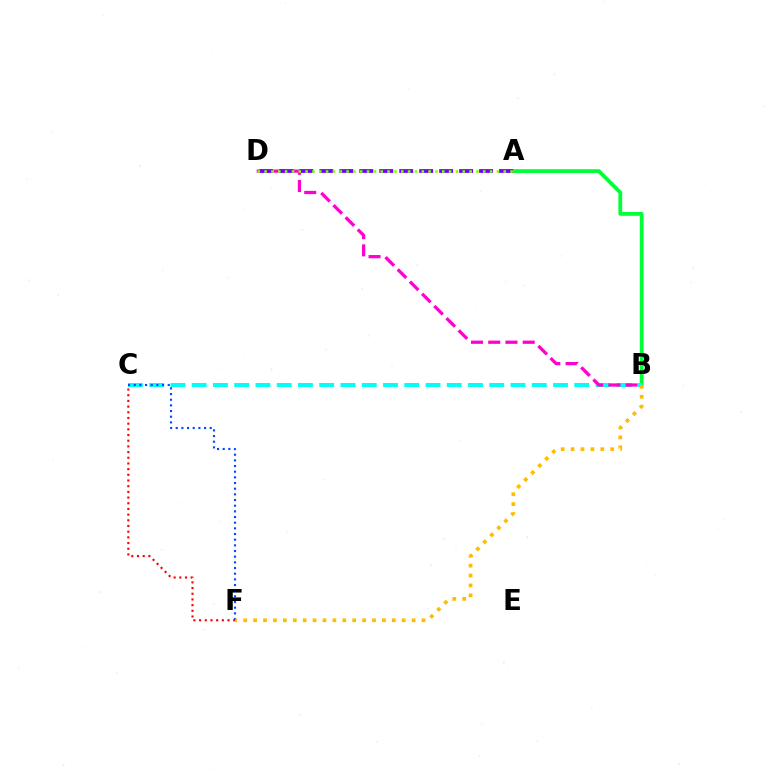{('C', 'F'): [{'color': '#ff0000', 'line_style': 'dotted', 'thickness': 1.54}, {'color': '#004bff', 'line_style': 'dotted', 'thickness': 1.54}], ('A', 'B'): [{'color': '#00ff39', 'line_style': 'solid', 'thickness': 2.74}], ('B', 'C'): [{'color': '#00fff6', 'line_style': 'dashed', 'thickness': 2.89}], ('B', 'F'): [{'color': '#ffbd00', 'line_style': 'dotted', 'thickness': 2.69}], ('B', 'D'): [{'color': '#ff00cf', 'line_style': 'dashed', 'thickness': 2.34}], ('A', 'D'): [{'color': '#7200ff', 'line_style': 'dashed', 'thickness': 2.71}, {'color': '#84ff00', 'line_style': 'dotted', 'thickness': 1.86}]}